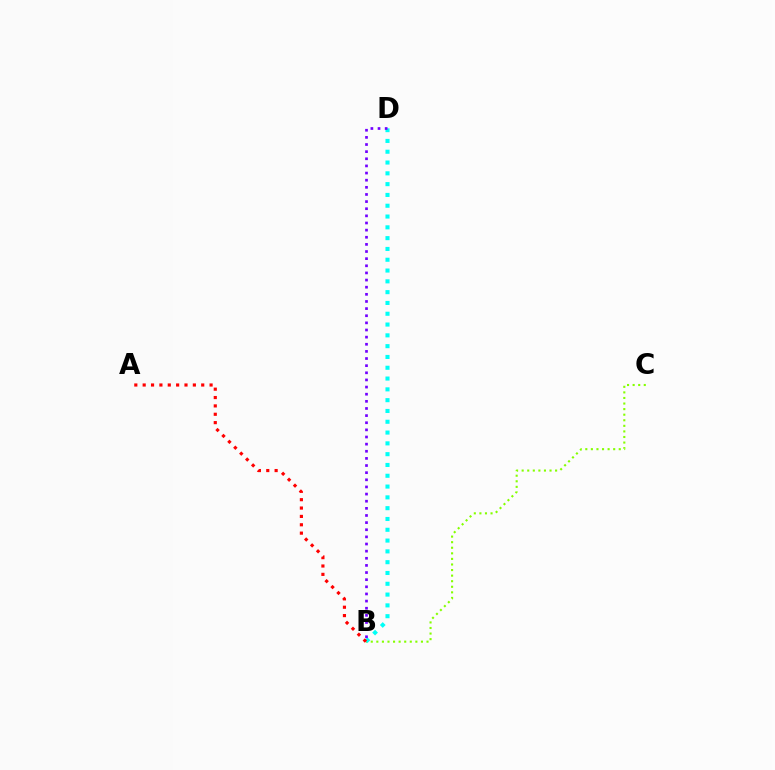{('B', 'C'): [{'color': '#84ff00', 'line_style': 'dotted', 'thickness': 1.51}], ('B', 'D'): [{'color': '#00fff6', 'line_style': 'dotted', 'thickness': 2.93}, {'color': '#7200ff', 'line_style': 'dotted', 'thickness': 1.94}], ('A', 'B'): [{'color': '#ff0000', 'line_style': 'dotted', 'thickness': 2.27}]}